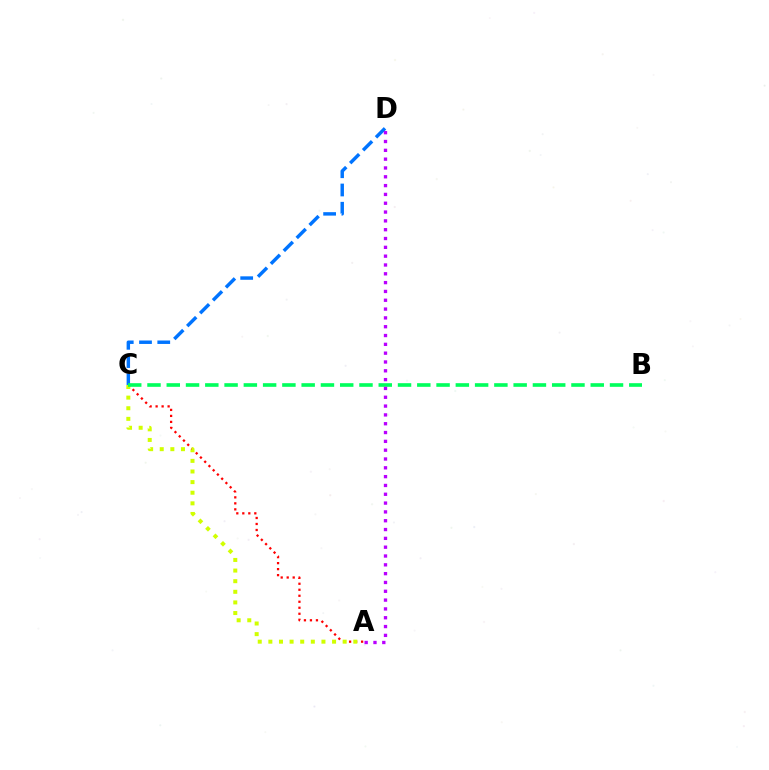{('A', 'C'): [{'color': '#ff0000', 'line_style': 'dotted', 'thickness': 1.63}, {'color': '#d1ff00', 'line_style': 'dotted', 'thickness': 2.88}], ('C', 'D'): [{'color': '#0074ff', 'line_style': 'dashed', 'thickness': 2.48}], ('B', 'C'): [{'color': '#00ff5c', 'line_style': 'dashed', 'thickness': 2.62}], ('A', 'D'): [{'color': '#b900ff', 'line_style': 'dotted', 'thickness': 2.4}]}